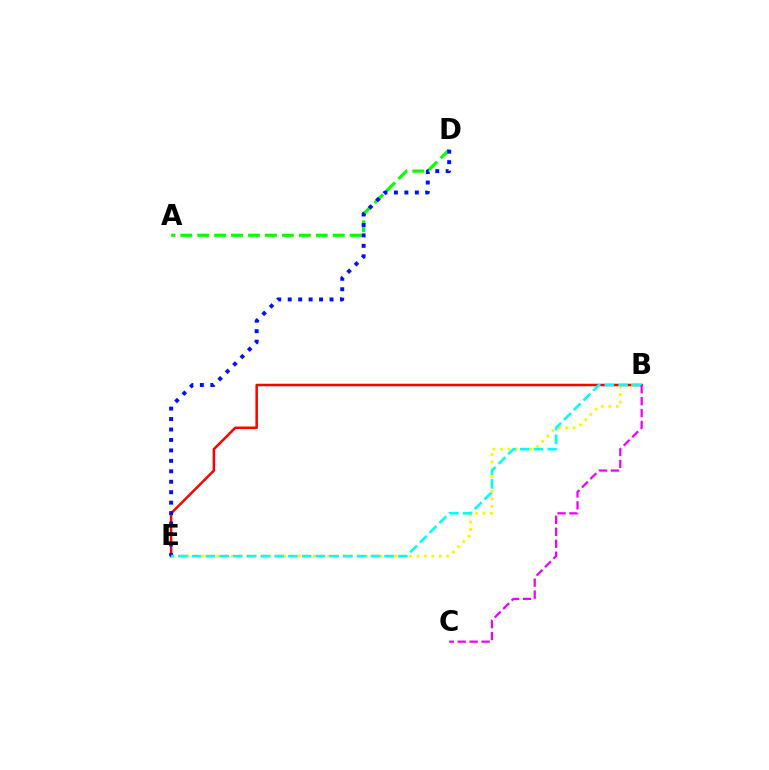{('A', 'D'): [{'color': '#08ff00', 'line_style': 'dashed', 'thickness': 2.3}], ('B', 'E'): [{'color': '#ff0000', 'line_style': 'solid', 'thickness': 1.81}, {'color': '#fcf500', 'line_style': 'dotted', 'thickness': 2.01}, {'color': '#00fff6', 'line_style': 'dashed', 'thickness': 1.87}], ('D', 'E'): [{'color': '#0010ff', 'line_style': 'dotted', 'thickness': 2.84}], ('B', 'C'): [{'color': '#ee00ff', 'line_style': 'dashed', 'thickness': 1.62}]}